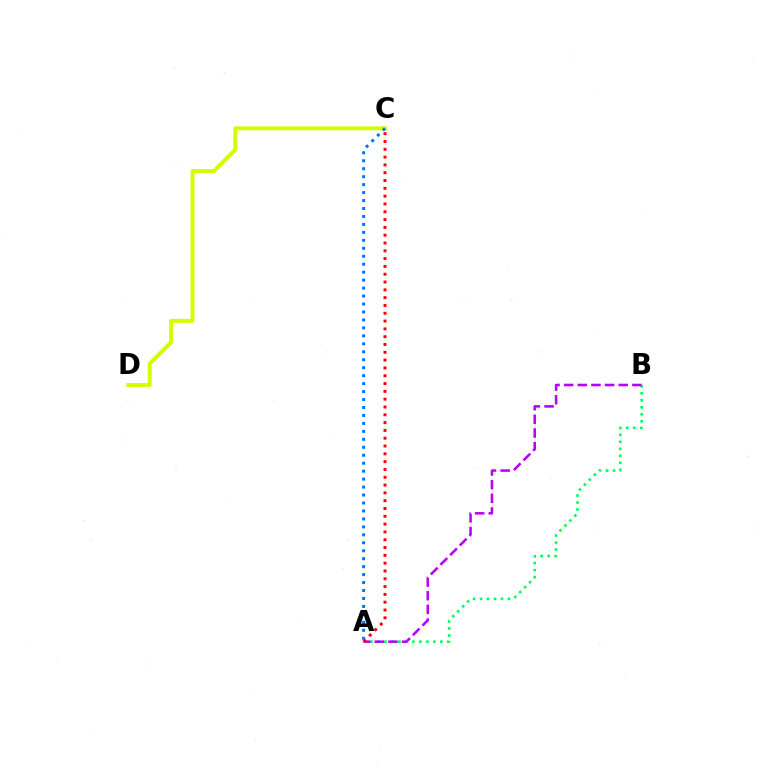{('C', 'D'): [{'color': '#d1ff00', 'line_style': 'solid', 'thickness': 2.84}], ('A', 'B'): [{'color': '#00ff5c', 'line_style': 'dotted', 'thickness': 1.9}, {'color': '#b900ff', 'line_style': 'dashed', 'thickness': 1.85}], ('A', 'C'): [{'color': '#0074ff', 'line_style': 'dotted', 'thickness': 2.16}, {'color': '#ff0000', 'line_style': 'dotted', 'thickness': 2.12}]}